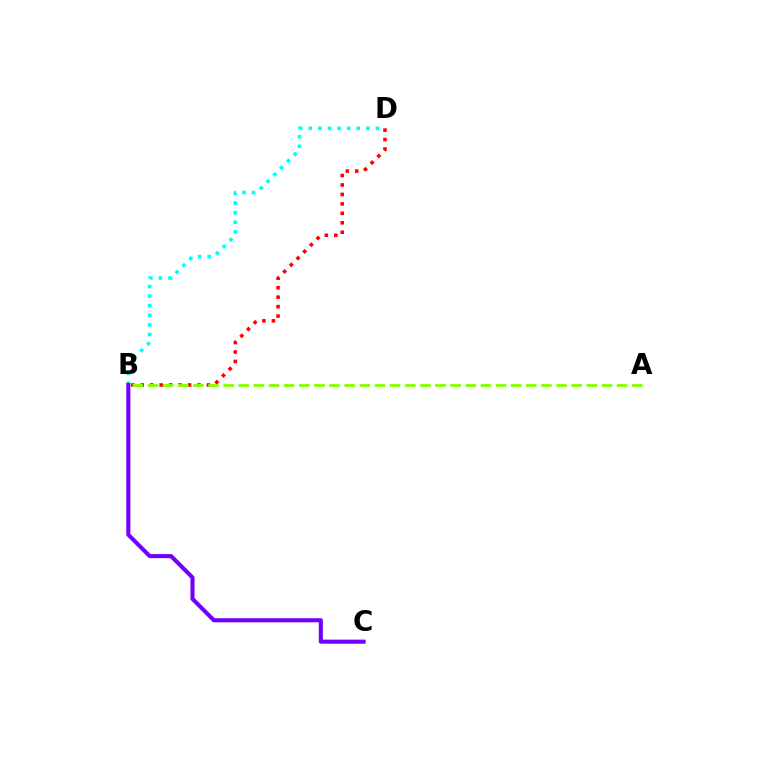{('B', 'D'): [{'color': '#00fff6', 'line_style': 'dotted', 'thickness': 2.61}, {'color': '#ff0000', 'line_style': 'dotted', 'thickness': 2.57}], ('A', 'B'): [{'color': '#84ff00', 'line_style': 'dashed', 'thickness': 2.06}], ('B', 'C'): [{'color': '#7200ff', 'line_style': 'solid', 'thickness': 2.94}]}